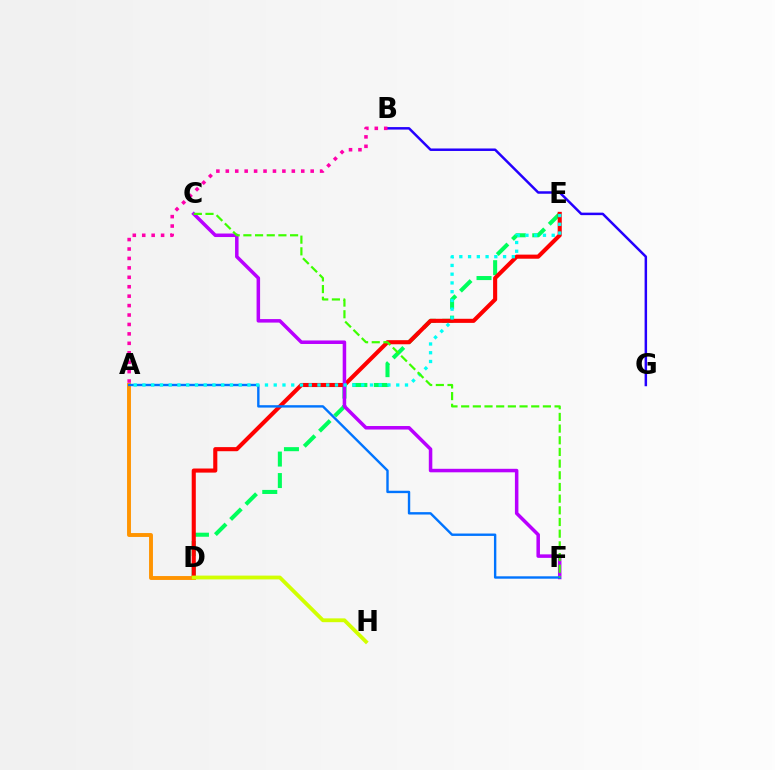{('D', 'E'): [{'color': '#00ff5c', 'line_style': 'dashed', 'thickness': 2.92}, {'color': '#ff0000', 'line_style': 'solid', 'thickness': 2.95}], ('C', 'F'): [{'color': '#b900ff', 'line_style': 'solid', 'thickness': 2.53}, {'color': '#3dff00', 'line_style': 'dashed', 'thickness': 1.59}], ('A', 'D'): [{'color': '#ff9400', 'line_style': 'solid', 'thickness': 2.81}], ('B', 'G'): [{'color': '#2500ff', 'line_style': 'solid', 'thickness': 1.79}], ('A', 'F'): [{'color': '#0074ff', 'line_style': 'solid', 'thickness': 1.72}], ('A', 'E'): [{'color': '#00fff6', 'line_style': 'dotted', 'thickness': 2.38}], ('D', 'H'): [{'color': '#d1ff00', 'line_style': 'solid', 'thickness': 2.74}], ('A', 'B'): [{'color': '#ff00ac', 'line_style': 'dotted', 'thickness': 2.56}]}